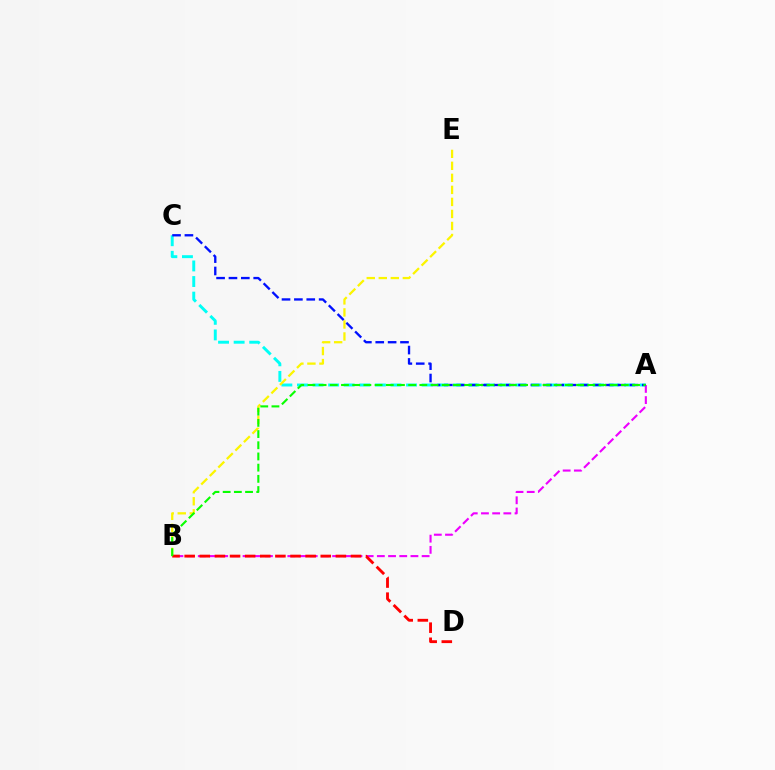{('A', 'C'): [{'color': '#00fff6', 'line_style': 'dashed', 'thickness': 2.12}, {'color': '#0010ff', 'line_style': 'dashed', 'thickness': 1.68}], ('B', 'E'): [{'color': '#fcf500', 'line_style': 'dashed', 'thickness': 1.63}], ('A', 'B'): [{'color': '#ee00ff', 'line_style': 'dashed', 'thickness': 1.52}, {'color': '#08ff00', 'line_style': 'dashed', 'thickness': 1.52}], ('B', 'D'): [{'color': '#ff0000', 'line_style': 'dashed', 'thickness': 2.05}]}